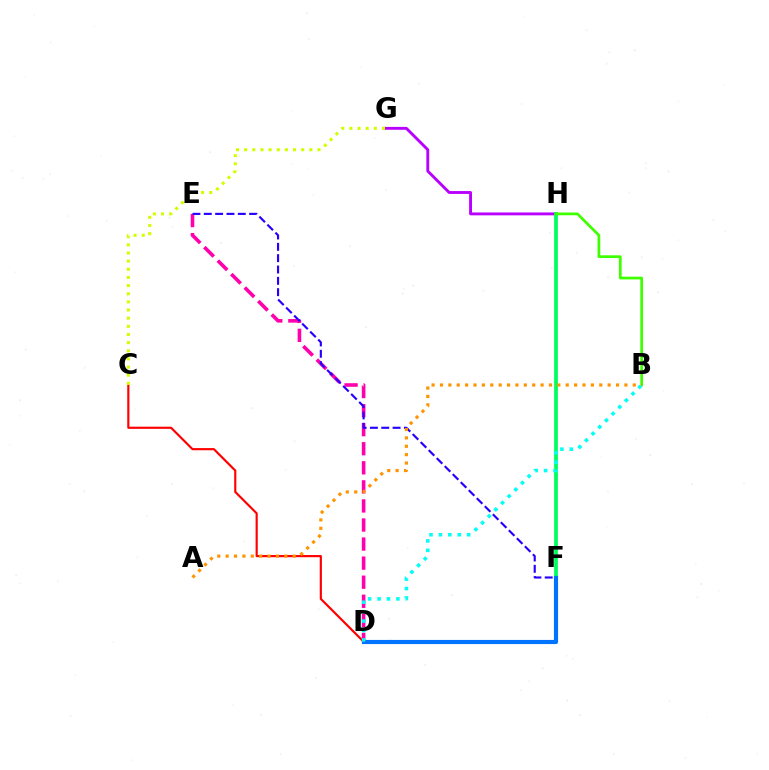{('G', 'H'): [{'color': '#b900ff', 'line_style': 'solid', 'thickness': 2.07}], ('C', 'D'): [{'color': '#ff0000', 'line_style': 'solid', 'thickness': 1.56}], ('F', 'H'): [{'color': '#00ff5c', 'line_style': 'solid', 'thickness': 2.71}], ('D', 'F'): [{'color': '#0074ff', 'line_style': 'solid', 'thickness': 2.98}], ('D', 'E'): [{'color': '#ff00ac', 'line_style': 'dashed', 'thickness': 2.59}], ('E', 'F'): [{'color': '#2500ff', 'line_style': 'dashed', 'thickness': 1.54}], ('B', 'H'): [{'color': '#3dff00', 'line_style': 'solid', 'thickness': 1.96}], ('C', 'G'): [{'color': '#d1ff00', 'line_style': 'dotted', 'thickness': 2.21}], ('A', 'B'): [{'color': '#ff9400', 'line_style': 'dotted', 'thickness': 2.28}], ('B', 'D'): [{'color': '#00fff6', 'line_style': 'dotted', 'thickness': 2.56}]}